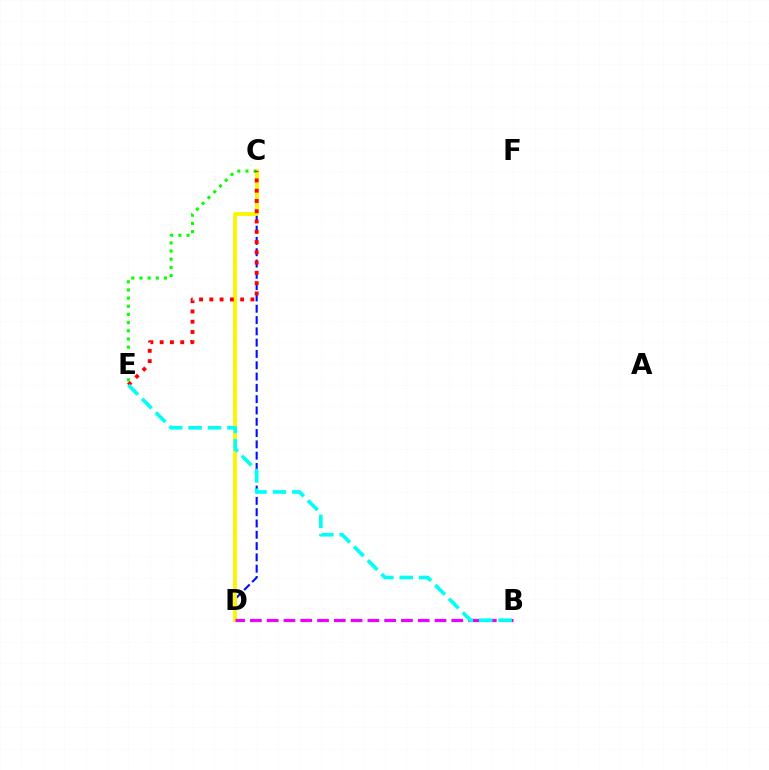{('C', 'D'): [{'color': '#0010ff', 'line_style': 'dashed', 'thickness': 1.54}, {'color': '#fcf500', 'line_style': 'solid', 'thickness': 2.77}], ('C', 'E'): [{'color': '#08ff00', 'line_style': 'dotted', 'thickness': 2.22}, {'color': '#ff0000', 'line_style': 'dotted', 'thickness': 2.79}], ('B', 'D'): [{'color': '#ee00ff', 'line_style': 'dashed', 'thickness': 2.28}], ('B', 'E'): [{'color': '#00fff6', 'line_style': 'dashed', 'thickness': 2.64}]}